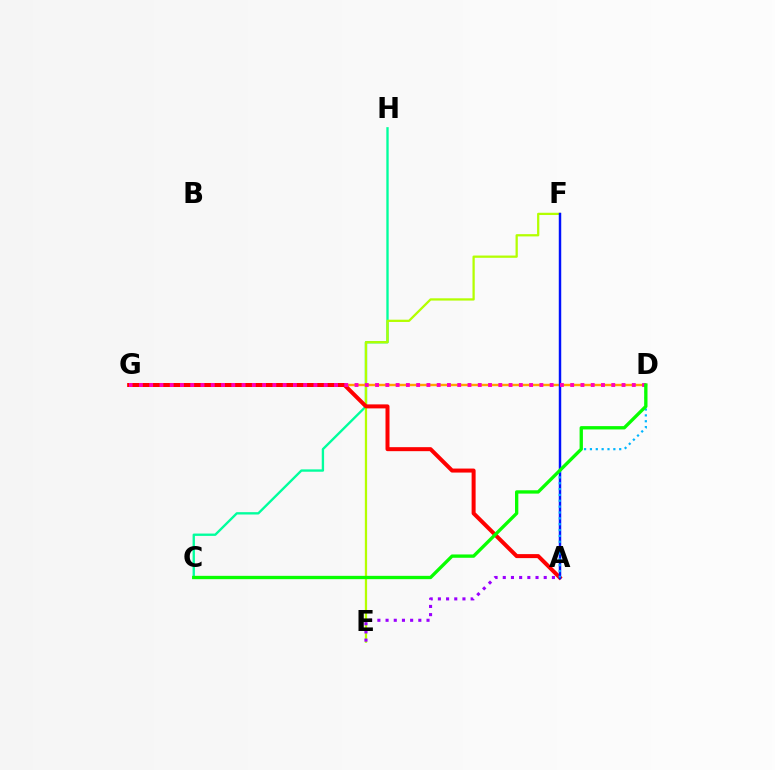{('C', 'H'): [{'color': '#00ff9d', 'line_style': 'solid', 'thickness': 1.69}], ('E', 'F'): [{'color': '#b3ff00', 'line_style': 'solid', 'thickness': 1.63}], ('D', 'G'): [{'color': '#ffa500', 'line_style': 'solid', 'thickness': 1.74}, {'color': '#ff00bd', 'line_style': 'dotted', 'thickness': 2.79}], ('A', 'G'): [{'color': '#ff0000', 'line_style': 'solid', 'thickness': 2.88}], ('A', 'F'): [{'color': '#0010ff', 'line_style': 'solid', 'thickness': 1.77}], ('A', 'E'): [{'color': '#9b00ff', 'line_style': 'dotted', 'thickness': 2.22}], ('A', 'D'): [{'color': '#00b5ff', 'line_style': 'dotted', 'thickness': 1.59}], ('C', 'D'): [{'color': '#08ff00', 'line_style': 'solid', 'thickness': 2.4}]}